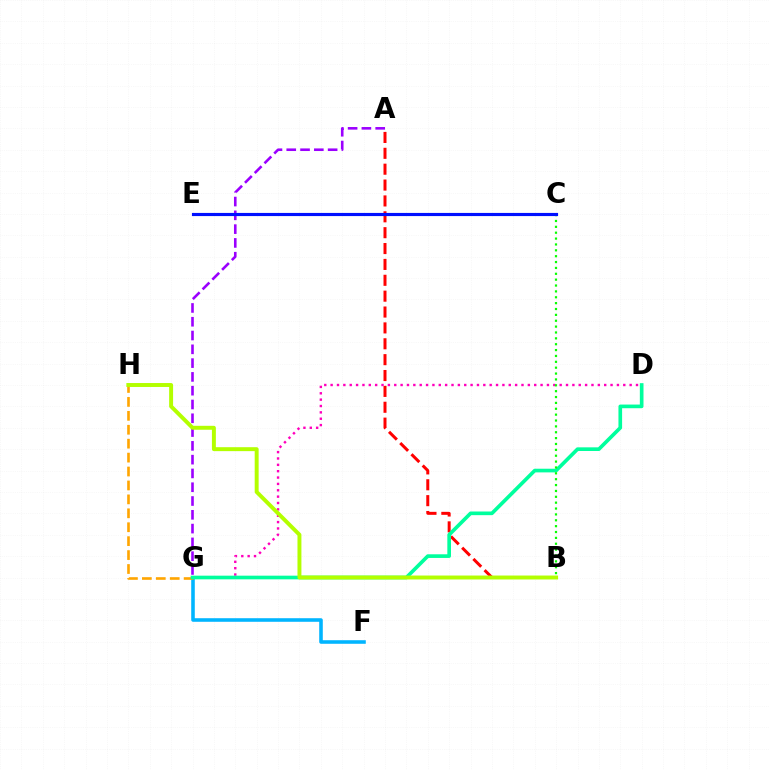{('F', 'G'): [{'color': '#00b5ff', 'line_style': 'solid', 'thickness': 2.57}], ('A', 'B'): [{'color': '#ff0000', 'line_style': 'dashed', 'thickness': 2.16}], ('D', 'G'): [{'color': '#ff00bd', 'line_style': 'dotted', 'thickness': 1.73}, {'color': '#00ff9d', 'line_style': 'solid', 'thickness': 2.63}], ('G', 'H'): [{'color': '#ffa500', 'line_style': 'dashed', 'thickness': 1.89}], ('A', 'G'): [{'color': '#9b00ff', 'line_style': 'dashed', 'thickness': 1.87}], ('B', 'C'): [{'color': '#08ff00', 'line_style': 'dotted', 'thickness': 1.59}], ('C', 'E'): [{'color': '#0010ff', 'line_style': 'solid', 'thickness': 2.27}], ('B', 'H'): [{'color': '#b3ff00', 'line_style': 'solid', 'thickness': 2.84}]}